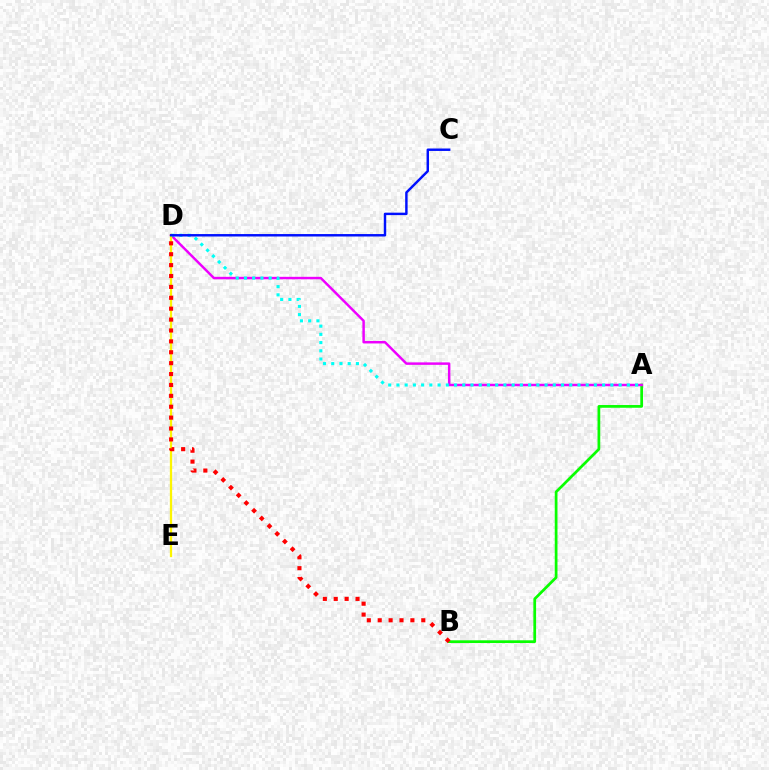{('A', 'B'): [{'color': '#08ff00', 'line_style': 'solid', 'thickness': 1.97}], ('A', 'D'): [{'color': '#ee00ff', 'line_style': 'solid', 'thickness': 1.78}, {'color': '#00fff6', 'line_style': 'dotted', 'thickness': 2.24}], ('D', 'E'): [{'color': '#fcf500', 'line_style': 'solid', 'thickness': 1.64}], ('C', 'D'): [{'color': '#0010ff', 'line_style': 'solid', 'thickness': 1.76}], ('B', 'D'): [{'color': '#ff0000', 'line_style': 'dotted', 'thickness': 2.96}]}